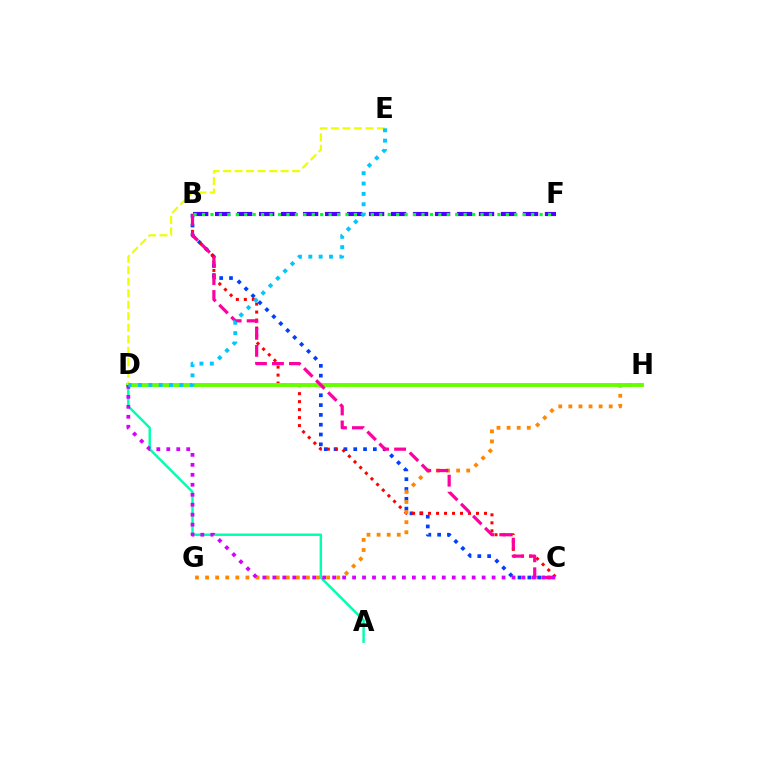{('A', 'D'): [{'color': '#00ffaf', 'line_style': 'solid', 'thickness': 1.77}], ('B', 'C'): [{'color': '#003fff', 'line_style': 'dotted', 'thickness': 2.67}, {'color': '#ff0000', 'line_style': 'dotted', 'thickness': 2.17}, {'color': '#ff00a0', 'line_style': 'dashed', 'thickness': 2.31}], ('G', 'H'): [{'color': '#ff8800', 'line_style': 'dotted', 'thickness': 2.74}], ('D', 'H'): [{'color': '#66ff00', 'line_style': 'solid', 'thickness': 2.81}], ('B', 'F'): [{'color': '#4f00ff', 'line_style': 'dashed', 'thickness': 2.99}, {'color': '#00ff27', 'line_style': 'dotted', 'thickness': 2.29}], ('D', 'E'): [{'color': '#eeff00', 'line_style': 'dashed', 'thickness': 1.56}, {'color': '#00c7ff', 'line_style': 'dotted', 'thickness': 2.81}], ('C', 'D'): [{'color': '#d600ff', 'line_style': 'dotted', 'thickness': 2.71}]}